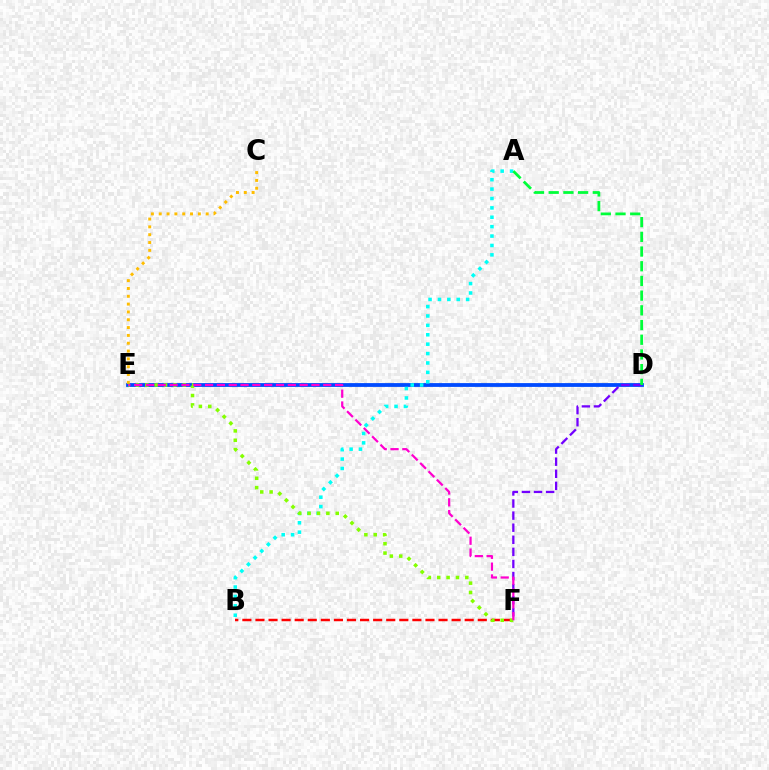{('B', 'F'): [{'color': '#ff0000', 'line_style': 'dashed', 'thickness': 1.78}], ('D', 'E'): [{'color': '#004bff', 'line_style': 'solid', 'thickness': 2.74}], ('C', 'E'): [{'color': '#ffbd00', 'line_style': 'dotted', 'thickness': 2.13}], ('D', 'F'): [{'color': '#7200ff', 'line_style': 'dashed', 'thickness': 1.64}], ('A', 'B'): [{'color': '#00fff6', 'line_style': 'dotted', 'thickness': 2.55}], ('E', 'F'): [{'color': '#84ff00', 'line_style': 'dotted', 'thickness': 2.55}, {'color': '#ff00cf', 'line_style': 'dashed', 'thickness': 1.61}], ('A', 'D'): [{'color': '#00ff39', 'line_style': 'dashed', 'thickness': 2.0}]}